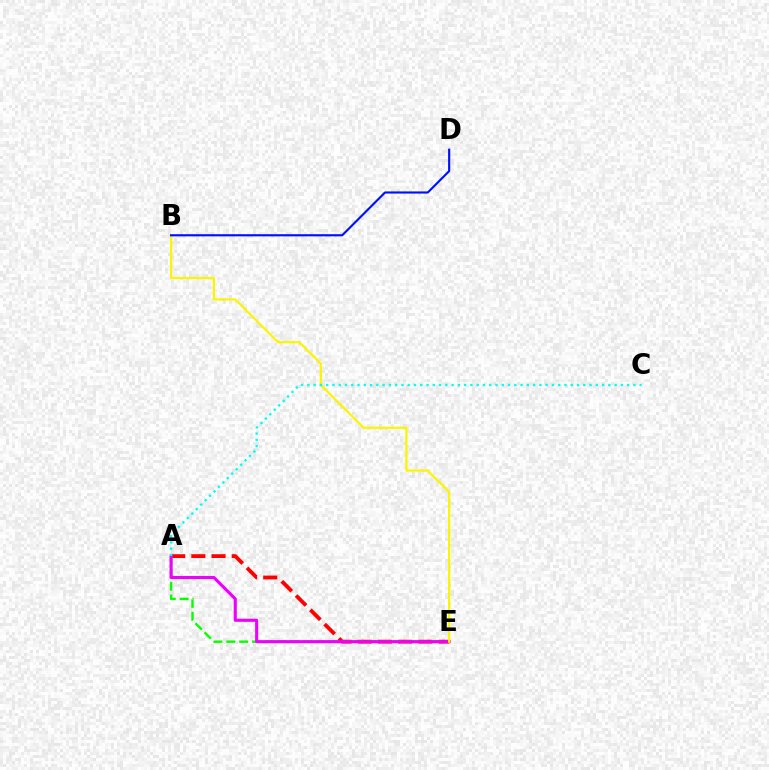{('A', 'E'): [{'color': '#ff0000', 'line_style': 'dashed', 'thickness': 2.74}, {'color': '#08ff00', 'line_style': 'dashed', 'thickness': 1.74}, {'color': '#ee00ff', 'line_style': 'solid', 'thickness': 2.23}], ('B', 'E'): [{'color': '#fcf500', 'line_style': 'solid', 'thickness': 1.62}], ('A', 'C'): [{'color': '#00fff6', 'line_style': 'dotted', 'thickness': 1.7}], ('B', 'D'): [{'color': '#0010ff', 'line_style': 'solid', 'thickness': 1.55}]}